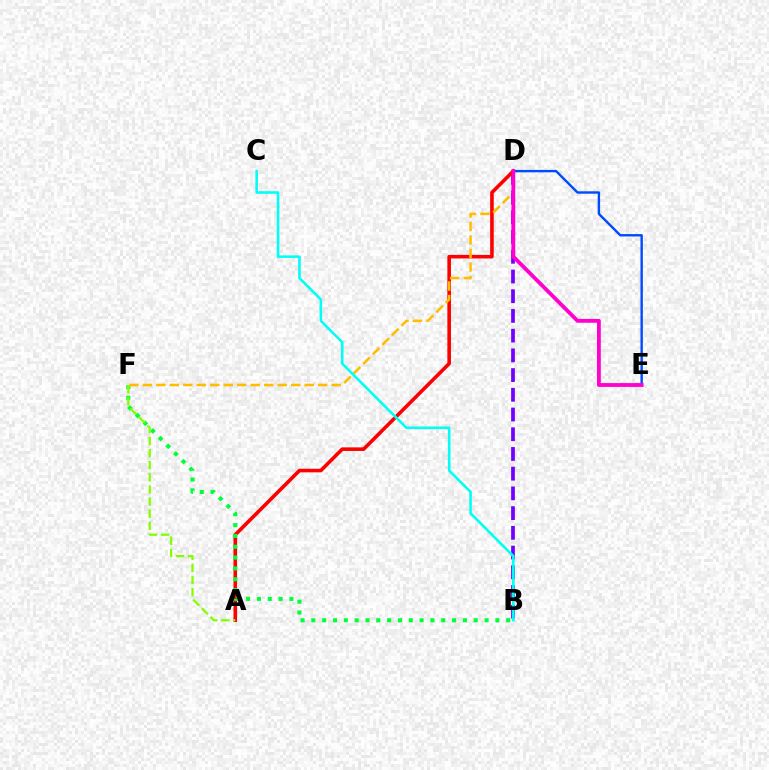{('B', 'D'): [{'color': '#7200ff', 'line_style': 'dashed', 'thickness': 2.68}], ('A', 'D'): [{'color': '#ff0000', 'line_style': 'solid', 'thickness': 2.59}], ('D', 'E'): [{'color': '#004bff', 'line_style': 'solid', 'thickness': 1.73}, {'color': '#ff00cf', 'line_style': 'solid', 'thickness': 2.75}], ('B', 'F'): [{'color': '#00ff39', 'line_style': 'dotted', 'thickness': 2.94}], ('D', 'F'): [{'color': '#ffbd00', 'line_style': 'dashed', 'thickness': 1.83}], ('A', 'F'): [{'color': '#84ff00', 'line_style': 'dashed', 'thickness': 1.65}], ('B', 'C'): [{'color': '#00fff6', 'line_style': 'solid', 'thickness': 1.85}]}